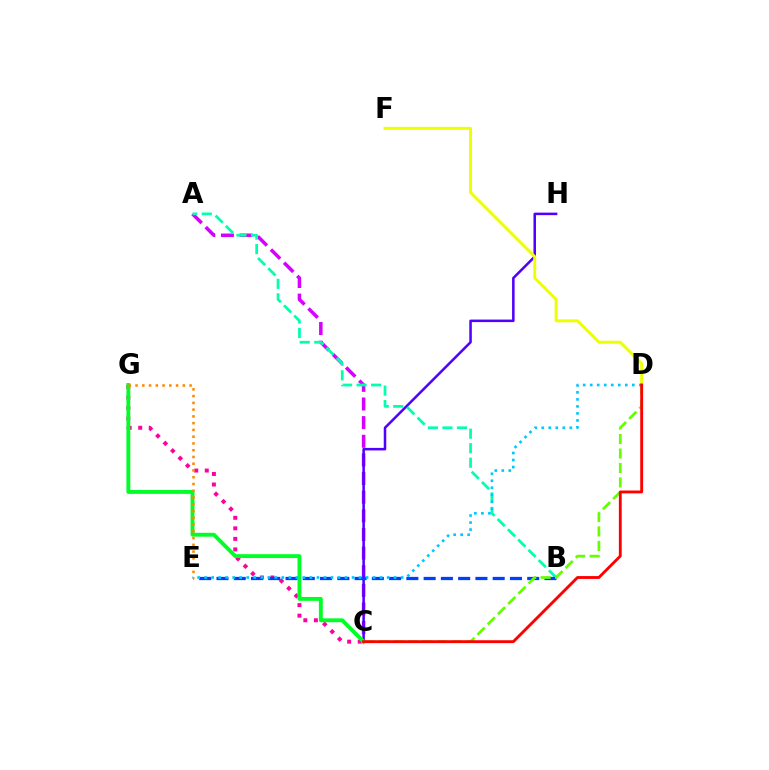{('C', 'G'): [{'color': '#ff00a0', 'line_style': 'dotted', 'thickness': 2.86}, {'color': '#00ff27', 'line_style': 'solid', 'thickness': 2.79}], ('A', 'C'): [{'color': '#d600ff', 'line_style': 'dashed', 'thickness': 2.53}], ('C', 'H'): [{'color': '#4f00ff', 'line_style': 'solid', 'thickness': 1.82}], ('D', 'F'): [{'color': '#eeff00', 'line_style': 'solid', 'thickness': 2.13}], ('A', 'B'): [{'color': '#00ffaf', 'line_style': 'dashed', 'thickness': 1.97}], ('B', 'E'): [{'color': '#003fff', 'line_style': 'dashed', 'thickness': 2.35}], ('C', 'D'): [{'color': '#66ff00', 'line_style': 'dashed', 'thickness': 1.97}, {'color': '#ff0000', 'line_style': 'solid', 'thickness': 2.06}], ('D', 'E'): [{'color': '#00c7ff', 'line_style': 'dotted', 'thickness': 1.91}], ('E', 'G'): [{'color': '#ff8800', 'line_style': 'dotted', 'thickness': 1.84}]}